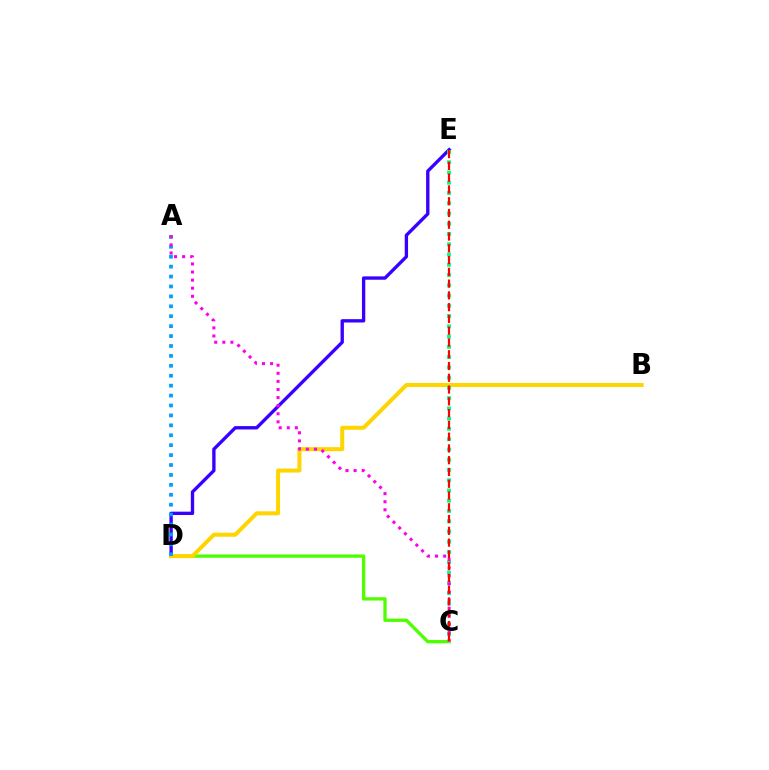{('D', 'E'): [{'color': '#3700ff', 'line_style': 'solid', 'thickness': 2.41}], ('C', 'D'): [{'color': '#4fff00', 'line_style': 'solid', 'thickness': 2.39}], ('B', 'D'): [{'color': '#ffd500', 'line_style': 'solid', 'thickness': 2.88}], ('A', 'D'): [{'color': '#009eff', 'line_style': 'dotted', 'thickness': 2.7}], ('C', 'E'): [{'color': '#00ff86', 'line_style': 'dotted', 'thickness': 2.79}, {'color': '#ff0000', 'line_style': 'dashed', 'thickness': 1.6}], ('A', 'C'): [{'color': '#ff00ed', 'line_style': 'dotted', 'thickness': 2.2}]}